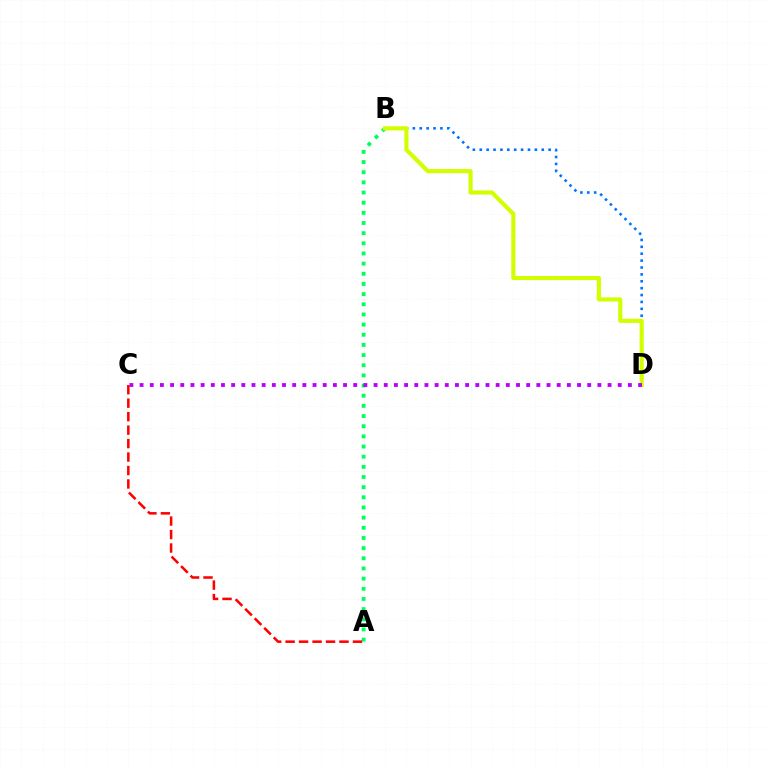{('B', 'D'): [{'color': '#0074ff', 'line_style': 'dotted', 'thickness': 1.87}, {'color': '#d1ff00', 'line_style': 'solid', 'thickness': 2.98}], ('A', 'B'): [{'color': '#00ff5c', 'line_style': 'dotted', 'thickness': 2.76}], ('C', 'D'): [{'color': '#b900ff', 'line_style': 'dotted', 'thickness': 2.76}], ('A', 'C'): [{'color': '#ff0000', 'line_style': 'dashed', 'thickness': 1.83}]}